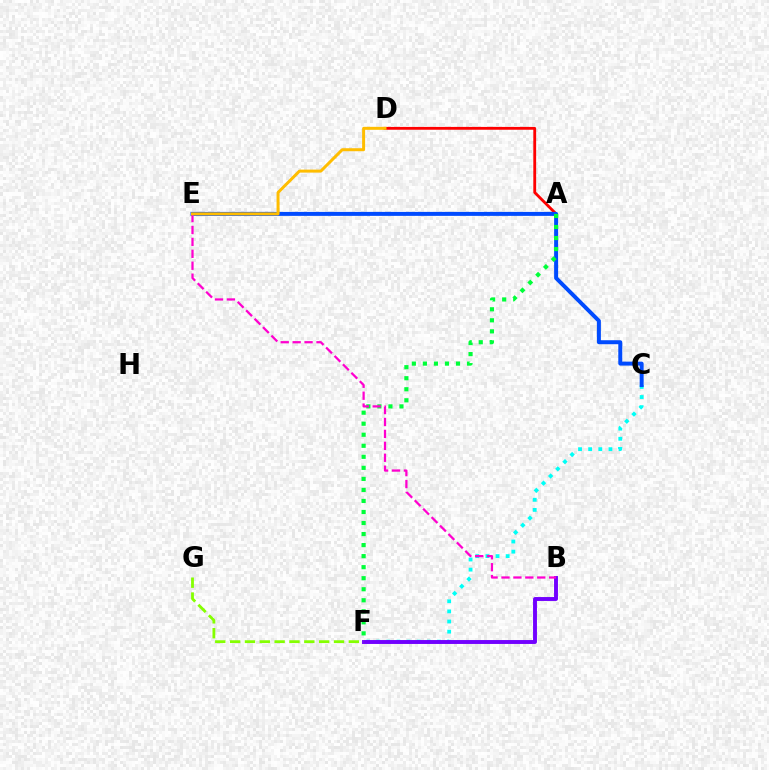{('C', 'F'): [{'color': '#00fff6', 'line_style': 'dotted', 'thickness': 2.75}], ('B', 'F'): [{'color': '#7200ff', 'line_style': 'solid', 'thickness': 2.81}], ('A', 'D'): [{'color': '#ff0000', 'line_style': 'solid', 'thickness': 2.04}], ('C', 'E'): [{'color': '#004bff', 'line_style': 'solid', 'thickness': 2.86}], ('F', 'G'): [{'color': '#84ff00', 'line_style': 'dashed', 'thickness': 2.02}], ('A', 'F'): [{'color': '#00ff39', 'line_style': 'dotted', 'thickness': 3.0}], ('B', 'E'): [{'color': '#ff00cf', 'line_style': 'dashed', 'thickness': 1.62}], ('D', 'E'): [{'color': '#ffbd00', 'line_style': 'solid', 'thickness': 2.15}]}